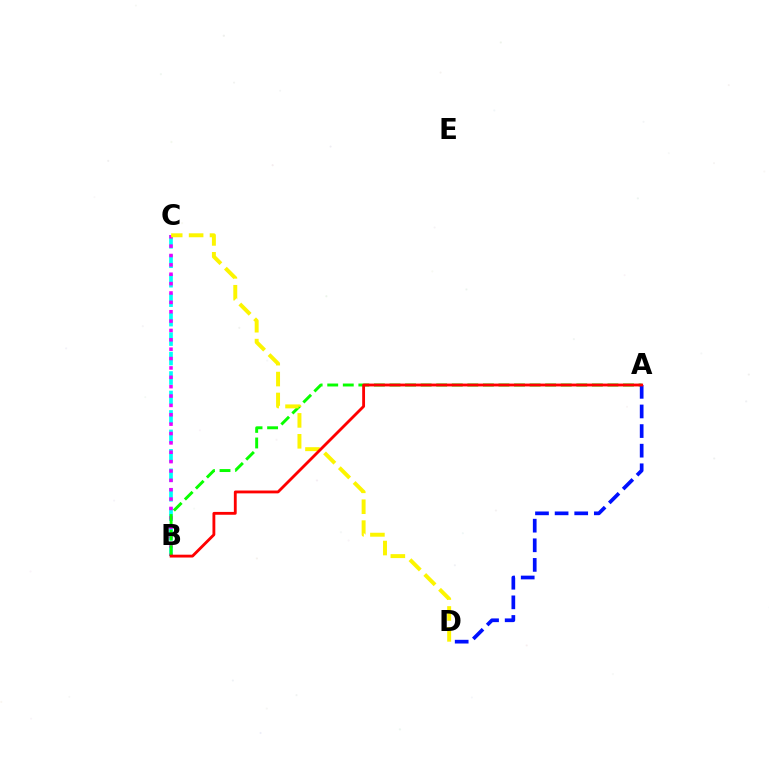{('B', 'C'): [{'color': '#00fff6', 'line_style': 'dashed', 'thickness': 2.64}, {'color': '#ee00ff', 'line_style': 'dotted', 'thickness': 2.55}], ('A', 'B'): [{'color': '#08ff00', 'line_style': 'dashed', 'thickness': 2.11}, {'color': '#ff0000', 'line_style': 'solid', 'thickness': 2.04}], ('A', 'D'): [{'color': '#0010ff', 'line_style': 'dashed', 'thickness': 2.66}], ('C', 'D'): [{'color': '#fcf500', 'line_style': 'dashed', 'thickness': 2.84}]}